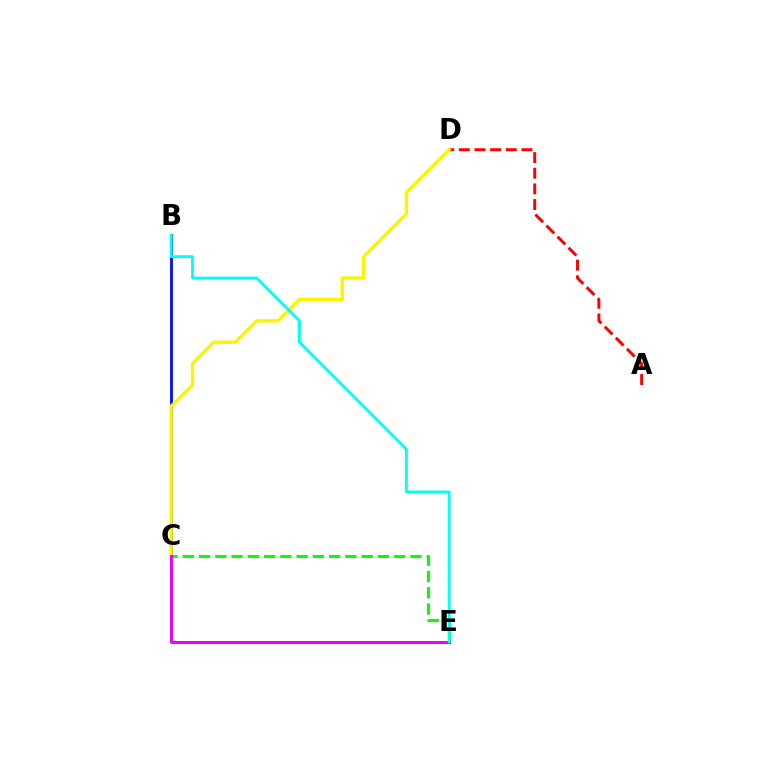{('C', 'E'): [{'color': '#08ff00', 'line_style': 'dashed', 'thickness': 2.21}, {'color': '#ee00ff', 'line_style': 'solid', 'thickness': 2.16}], ('A', 'D'): [{'color': '#ff0000', 'line_style': 'dashed', 'thickness': 2.13}], ('B', 'C'): [{'color': '#0010ff', 'line_style': 'solid', 'thickness': 2.04}], ('C', 'D'): [{'color': '#fcf500', 'line_style': 'solid', 'thickness': 2.43}], ('B', 'E'): [{'color': '#00fff6', 'line_style': 'solid', 'thickness': 2.07}]}